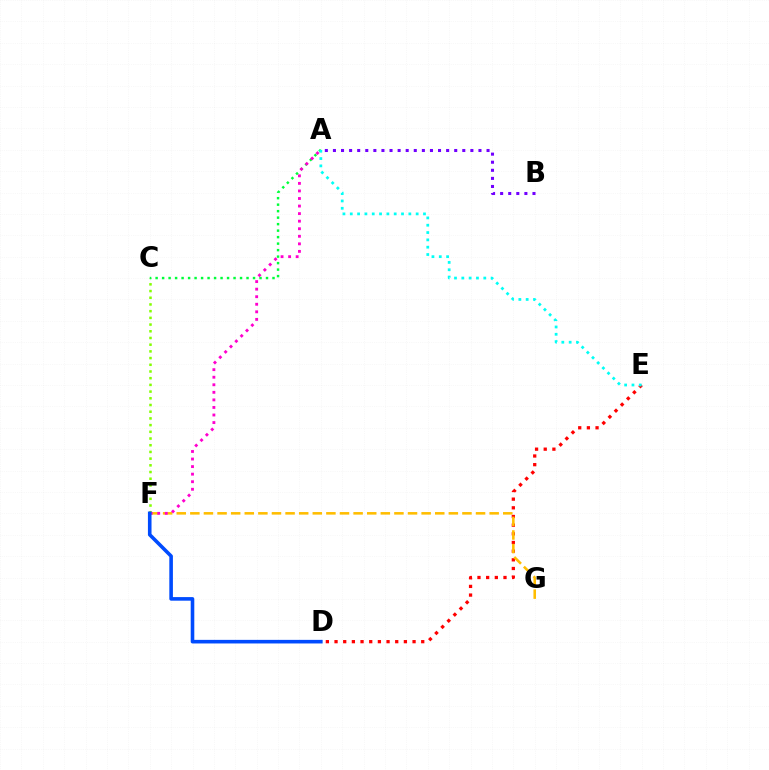{('C', 'F'): [{'color': '#84ff00', 'line_style': 'dotted', 'thickness': 1.82}], ('A', 'C'): [{'color': '#00ff39', 'line_style': 'dotted', 'thickness': 1.76}], ('D', 'E'): [{'color': '#ff0000', 'line_style': 'dotted', 'thickness': 2.36}], ('F', 'G'): [{'color': '#ffbd00', 'line_style': 'dashed', 'thickness': 1.85}], ('A', 'B'): [{'color': '#7200ff', 'line_style': 'dotted', 'thickness': 2.2}], ('A', 'E'): [{'color': '#00fff6', 'line_style': 'dotted', 'thickness': 1.99}], ('A', 'F'): [{'color': '#ff00cf', 'line_style': 'dotted', 'thickness': 2.05}], ('D', 'F'): [{'color': '#004bff', 'line_style': 'solid', 'thickness': 2.59}]}